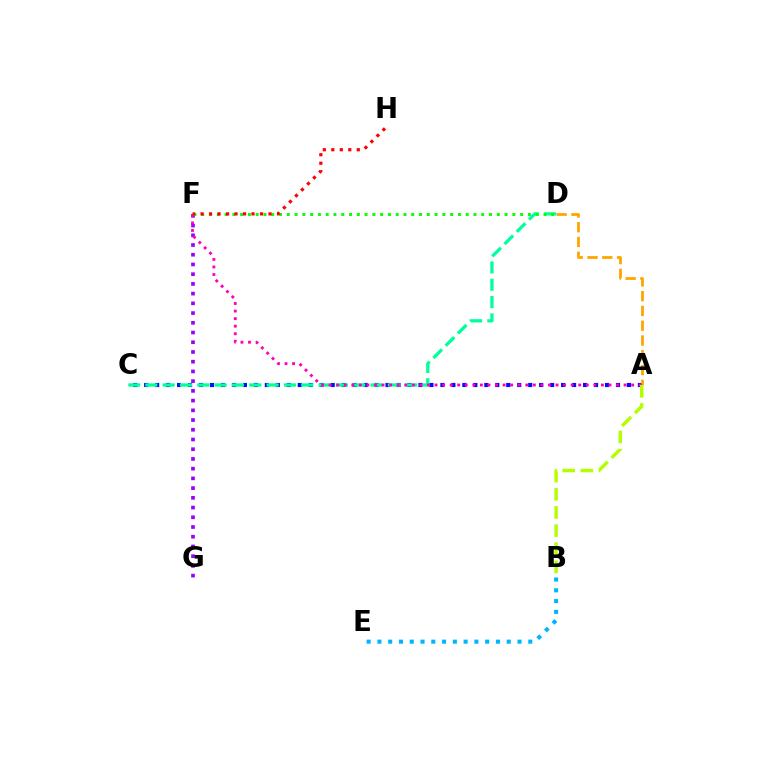{('B', 'E'): [{'color': '#00b5ff', 'line_style': 'dotted', 'thickness': 2.93}], ('A', 'C'): [{'color': '#0010ff', 'line_style': 'dotted', 'thickness': 2.98}], ('C', 'D'): [{'color': '#00ff9d', 'line_style': 'dashed', 'thickness': 2.35}], ('F', 'G'): [{'color': '#9b00ff', 'line_style': 'dotted', 'thickness': 2.64}], ('D', 'F'): [{'color': '#08ff00', 'line_style': 'dotted', 'thickness': 2.11}], ('A', 'D'): [{'color': '#ffa500', 'line_style': 'dashed', 'thickness': 2.01}], ('A', 'F'): [{'color': '#ff00bd', 'line_style': 'dotted', 'thickness': 2.06}], ('A', 'B'): [{'color': '#b3ff00', 'line_style': 'dashed', 'thickness': 2.47}], ('F', 'H'): [{'color': '#ff0000', 'line_style': 'dotted', 'thickness': 2.31}]}